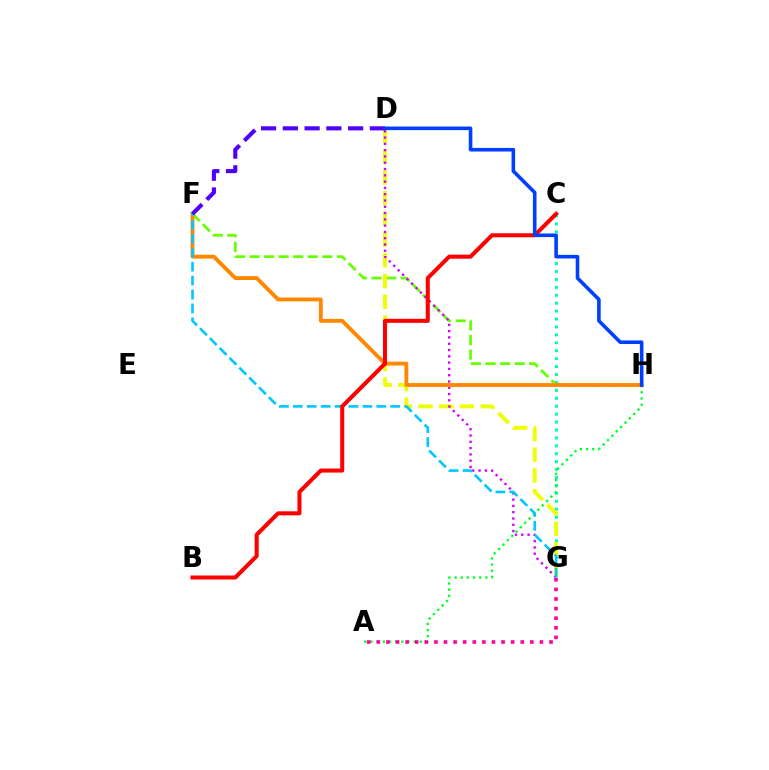{('C', 'G'): [{'color': '#00ffaf', 'line_style': 'dotted', 'thickness': 2.15}], ('F', 'H'): [{'color': '#66ff00', 'line_style': 'dashed', 'thickness': 1.98}, {'color': '#ff8800', 'line_style': 'solid', 'thickness': 2.79}], ('D', 'G'): [{'color': '#eeff00', 'line_style': 'dashed', 'thickness': 2.82}, {'color': '#d600ff', 'line_style': 'dotted', 'thickness': 1.71}], ('A', 'H'): [{'color': '#00ff27', 'line_style': 'dotted', 'thickness': 1.68}], ('A', 'G'): [{'color': '#ff00a0', 'line_style': 'dotted', 'thickness': 2.61}], ('F', 'G'): [{'color': '#00c7ff', 'line_style': 'dashed', 'thickness': 1.89}], ('D', 'F'): [{'color': '#4f00ff', 'line_style': 'dashed', 'thickness': 2.96}], ('B', 'C'): [{'color': '#ff0000', 'line_style': 'solid', 'thickness': 2.9}], ('D', 'H'): [{'color': '#003fff', 'line_style': 'solid', 'thickness': 2.59}]}